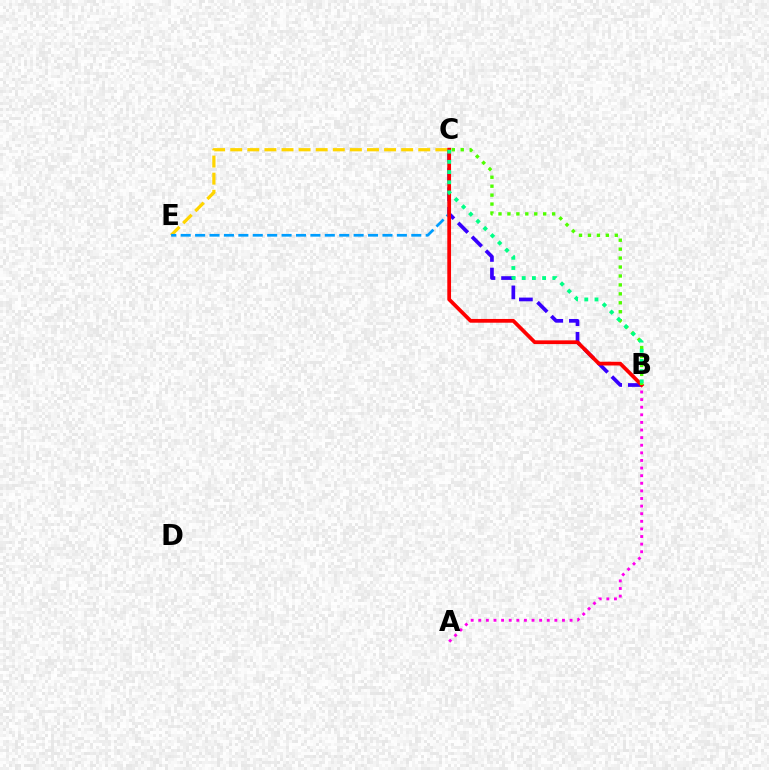{('A', 'B'): [{'color': '#ff00ed', 'line_style': 'dotted', 'thickness': 2.07}], ('B', 'C'): [{'color': '#3700ff', 'line_style': 'dashed', 'thickness': 2.66}, {'color': '#ff0000', 'line_style': 'solid', 'thickness': 2.69}, {'color': '#4fff00', 'line_style': 'dotted', 'thickness': 2.43}, {'color': '#00ff86', 'line_style': 'dotted', 'thickness': 2.77}], ('C', 'E'): [{'color': '#ffd500', 'line_style': 'dashed', 'thickness': 2.32}, {'color': '#009eff', 'line_style': 'dashed', 'thickness': 1.96}]}